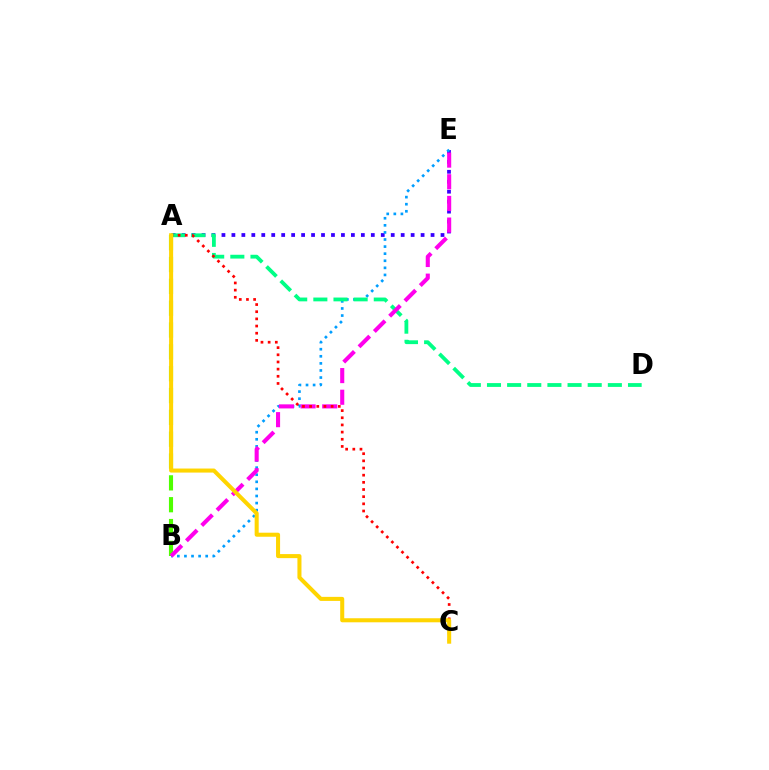{('A', 'E'): [{'color': '#3700ff', 'line_style': 'dotted', 'thickness': 2.71}], ('B', 'E'): [{'color': '#009eff', 'line_style': 'dotted', 'thickness': 1.93}, {'color': '#ff00ed', 'line_style': 'dashed', 'thickness': 2.94}], ('A', 'D'): [{'color': '#00ff86', 'line_style': 'dashed', 'thickness': 2.74}], ('A', 'B'): [{'color': '#4fff00', 'line_style': 'dashed', 'thickness': 2.97}], ('A', 'C'): [{'color': '#ff0000', 'line_style': 'dotted', 'thickness': 1.95}, {'color': '#ffd500', 'line_style': 'solid', 'thickness': 2.91}]}